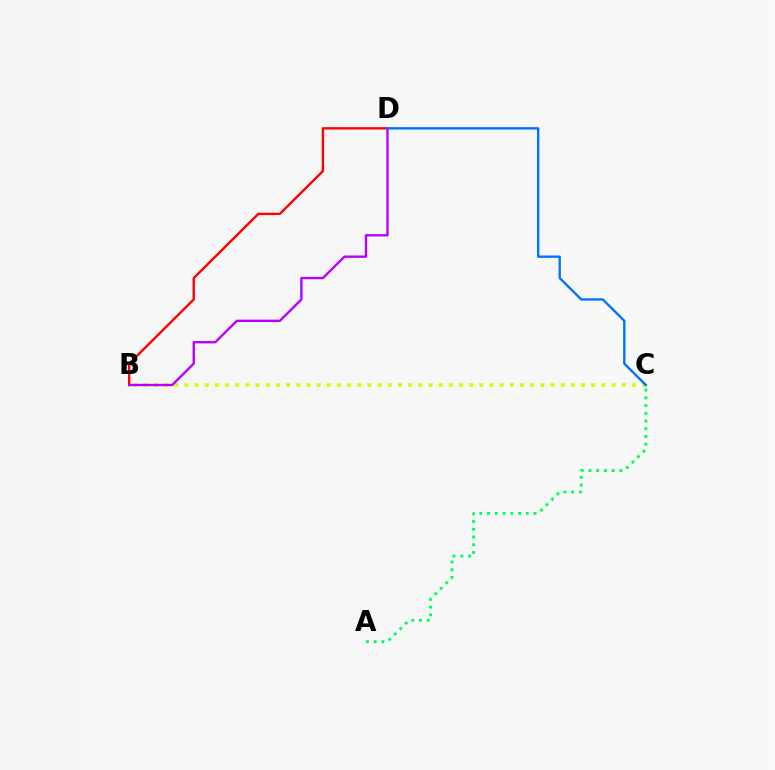{('B', 'D'): [{'color': '#ff0000', 'line_style': 'solid', 'thickness': 1.71}, {'color': '#b900ff', 'line_style': 'solid', 'thickness': 1.7}], ('B', 'C'): [{'color': '#d1ff00', 'line_style': 'dotted', 'thickness': 2.76}], ('A', 'C'): [{'color': '#00ff5c', 'line_style': 'dotted', 'thickness': 2.1}], ('C', 'D'): [{'color': '#0074ff', 'line_style': 'solid', 'thickness': 1.71}]}